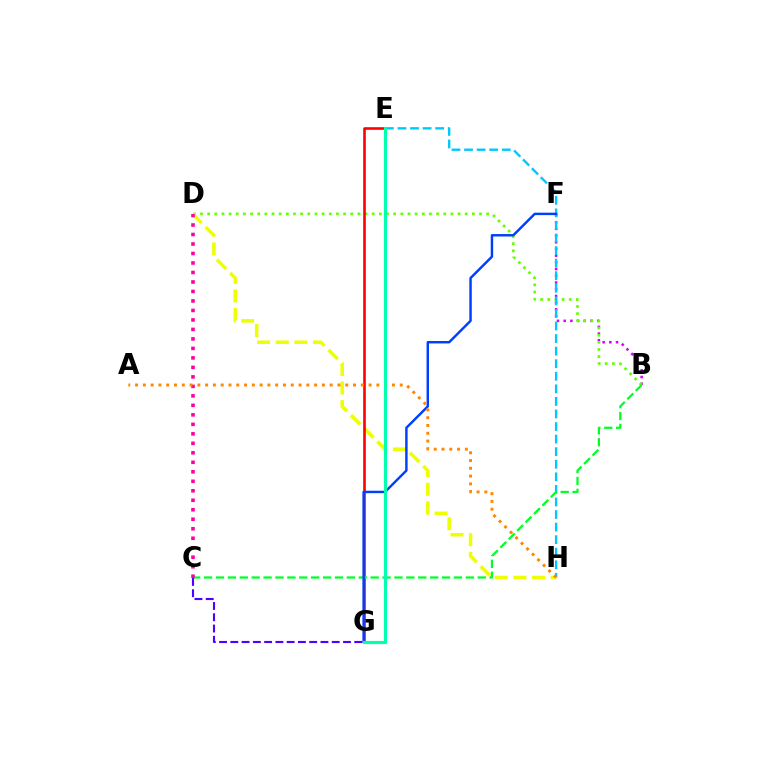{('B', 'F'): [{'color': '#d600ff', 'line_style': 'dotted', 'thickness': 1.82}], ('B', 'D'): [{'color': '#66ff00', 'line_style': 'dotted', 'thickness': 1.94}], ('D', 'H'): [{'color': '#eeff00', 'line_style': 'dashed', 'thickness': 2.53}], ('E', 'H'): [{'color': '#00c7ff', 'line_style': 'dashed', 'thickness': 1.71}], ('E', 'G'): [{'color': '#ff0000', 'line_style': 'solid', 'thickness': 1.88}, {'color': '#00ffaf', 'line_style': 'solid', 'thickness': 2.28}], ('B', 'C'): [{'color': '#00ff27', 'line_style': 'dashed', 'thickness': 1.62}], ('C', 'D'): [{'color': '#ff00a0', 'line_style': 'dotted', 'thickness': 2.58}], ('F', 'G'): [{'color': '#003fff', 'line_style': 'solid', 'thickness': 1.76}], ('A', 'H'): [{'color': '#ff8800', 'line_style': 'dotted', 'thickness': 2.11}], ('C', 'G'): [{'color': '#4f00ff', 'line_style': 'dashed', 'thickness': 1.53}]}